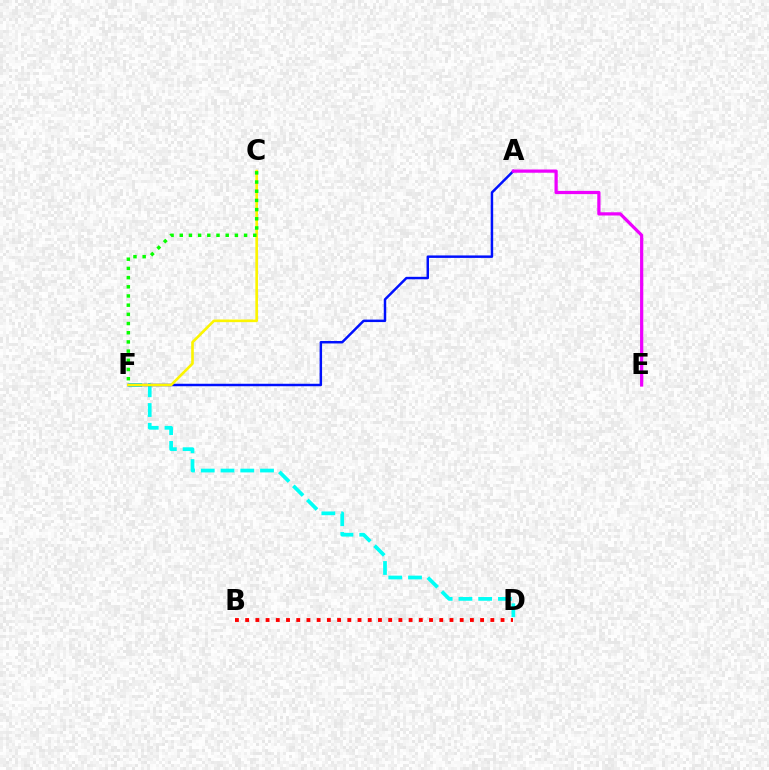{('B', 'D'): [{'color': '#ff0000', 'line_style': 'dotted', 'thickness': 2.78}], ('D', 'F'): [{'color': '#00fff6', 'line_style': 'dashed', 'thickness': 2.68}], ('A', 'F'): [{'color': '#0010ff', 'line_style': 'solid', 'thickness': 1.78}], ('C', 'F'): [{'color': '#fcf500', 'line_style': 'solid', 'thickness': 1.89}, {'color': '#08ff00', 'line_style': 'dotted', 'thickness': 2.5}], ('A', 'E'): [{'color': '#ee00ff', 'line_style': 'solid', 'thickness': 2.33}]}